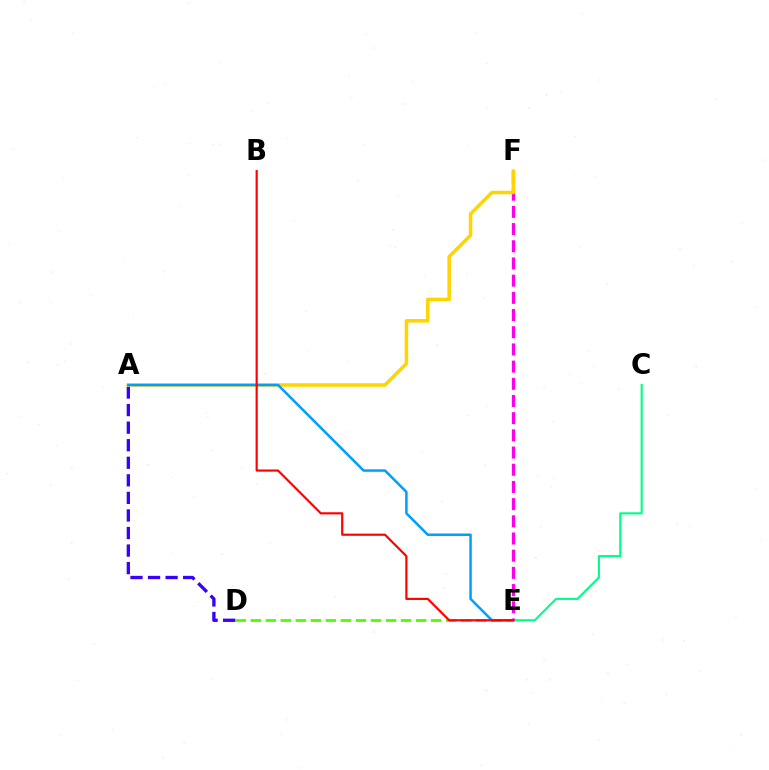{('D', 'E'): [{'color': '#4fff00', 'line_style': 'dashed', 'thickness': 2.04}], ('E', 'F'): [{'color': '#ff00ed', 'line_style': 'dashed', 'thickness': 2.34}], ('C', 'E'): [{'color': '#00ff86', 'line_style': 'solid', 'thickness': 1.52}], ('A', 'D'): [{'color': '#3700ff', 'line_style': 'dashed', 'thickness': 2.39}], ('A', 'F'): [{'color': '#ffd500', 'line_style': 'solid', 'thickness': 2.54}], ('A', 'E'): [{'color': '#009eff', 'line_style': 'solid', 'thickness': 1.8}], ('B', 'E'): [{'color': '#ff0000', 'line_style': 'solid', 'thickness': 1.56}]}